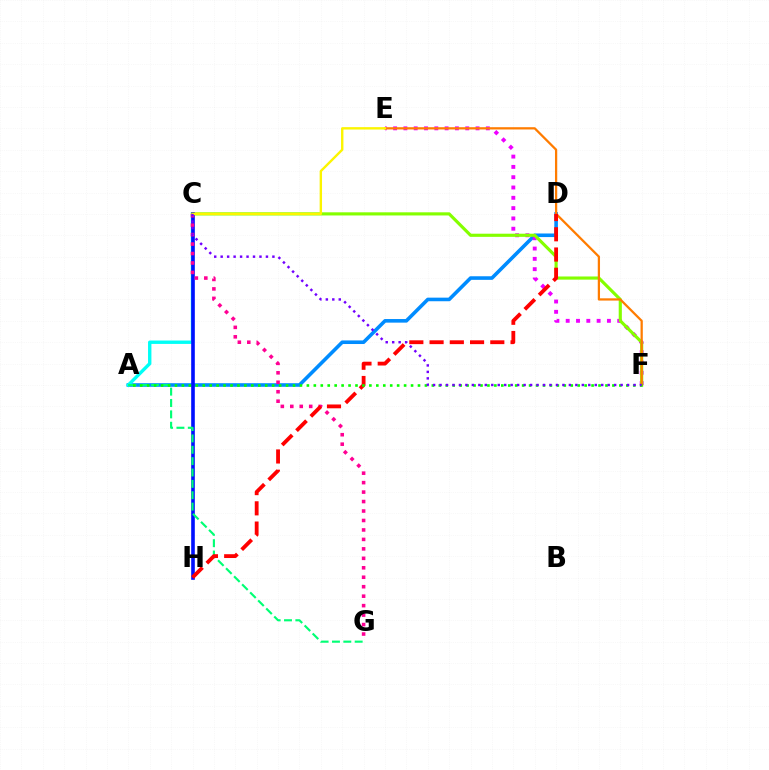{('A', 'D'): [{'color': '#008cff', 'line_style': 'solid', 'thickness': 2.59}], ('E', 'F'): [{'color': '#ee00ff', 'line_style': 'dotted', 'thickness': 2.8}, {'color': '#ff7c00', 'line_style': 'solid', 'thickness': 1.63}], ('A', 'C'): [{'color': '#00fff6', 'line_style': 'solid', 'thickness': 2.44}], ('C', 'F'): [{'color': '#84ff00', 'line_style': 'solid', 'thickness': 2.27}, {'color': '#7200ff', 'line_style': 'dotted', 'thickness': 1.76}], ('C', 'H'): [{'color': '#0010ff', 'line_style': 'solid', 'thickness': 2.61}], ('A', 'G'): [{'color': '#00ff74', 'line_style': 'dashed', 'thickness': 1.54}], ('C', 'G'): [{'color': '#ff0094', 'line_style': 'dotted', 'thickness': 2.57}], ('C', 'E'): [{'color': '#fcf500', 'line_style': 'solid', 'thickness': 1.72}], ('D', 'H'): [{'color': '#ff0000', 'line_style': 'dashed', 'thickness': 2.75}], ('A', 'F'): [{'color': '#08ff00', 'line_style': 'dotted', 'thickness': 1.89}]}